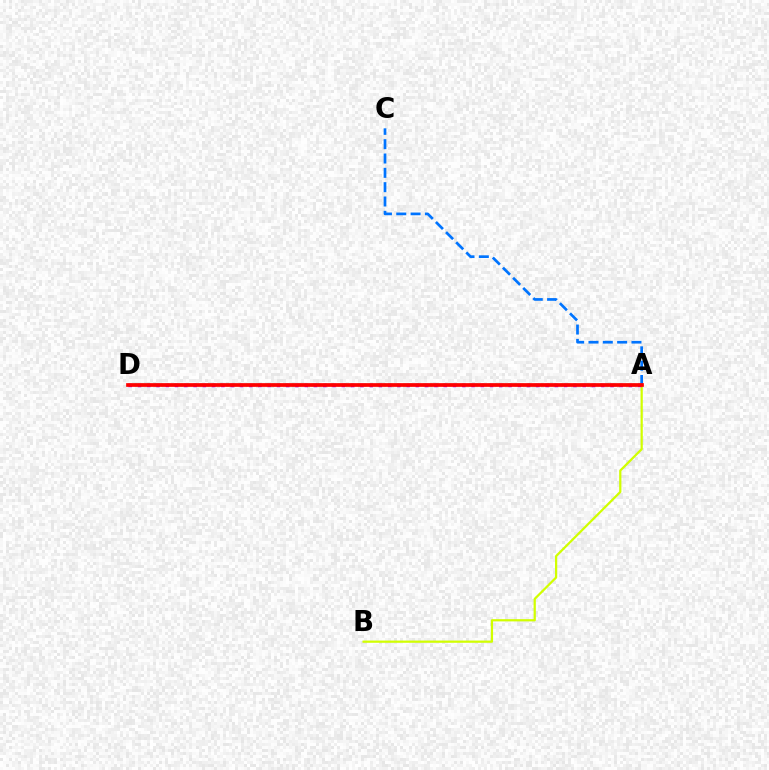{('A', 'B'): [{'color': '#d1ff00', 'line_style': 'solid', 'thickness': 1.61}], ('A', 'C'): [{'color': '#0074ff', 'line_style': 'dashed', 'thickness': 1.95}], ('A', 'D'): [{'color': '#00ff5c', 'line_style': 'dotted', 'thickness': 1.78}, {'color': '#b900ff', 'line_style': 'dotted', 'thickness': 2.52}, {'color': '#ff0000', 'line_style': 'solid', 'thickness': 2.67}]}